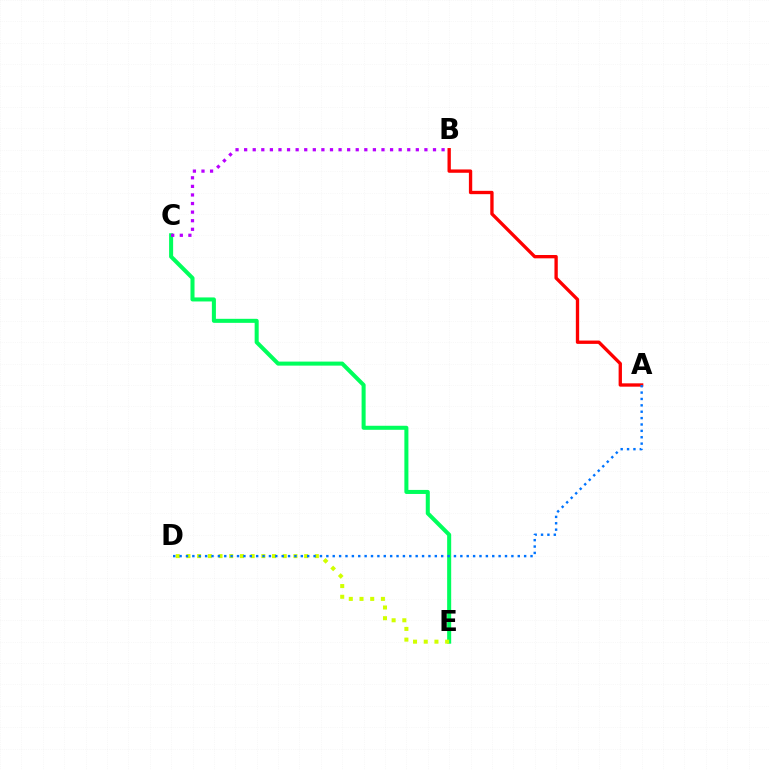{('C', 'E'): [{'color': '#00ff5c', 'line_style': 'solid', 'thickness': 2.91}], ('D', 'E'): [{'color': '#d1ff00', 'line_style': 'dotted', 'thickness': 2.91}], ('A', 'B'): [{'color': '#ff0000', 'line_style': 'solid', 'thickness': 2.4}], ('B', 'C'): [{'color': '#b900ff', 'line_style': 'dotted', 'thickness': 2.33}], ('A', 'D'): [{'color': '#0074ff', 'line_style': 'dotted', 'thickness': 1.73}]}